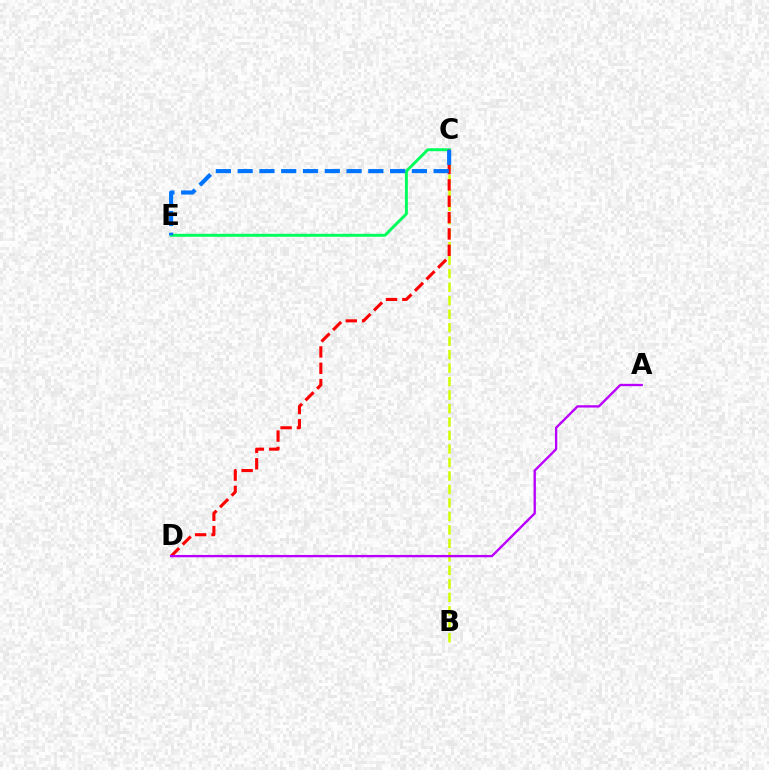{('B', 'C'): [{'color': '#d1ff00', 'line_style': 'dashed', 'thickness': 1.83}], ('C', 'E'): [{'color': '#00ff5c', 'line_style': 'solid', 'thickness': 2.13}, {'color': '#0074ff', 'line_style': 'dashed', 'thickness': 2.96}], ('C', 'D'): [{'color': '#ff0000', 'line_style': 'dashed', 'thickness': 2.22}], ('A', 'D'): [{'color': '#b900ff', 'line_style': 'solid', 'thickness': 1.69}]}